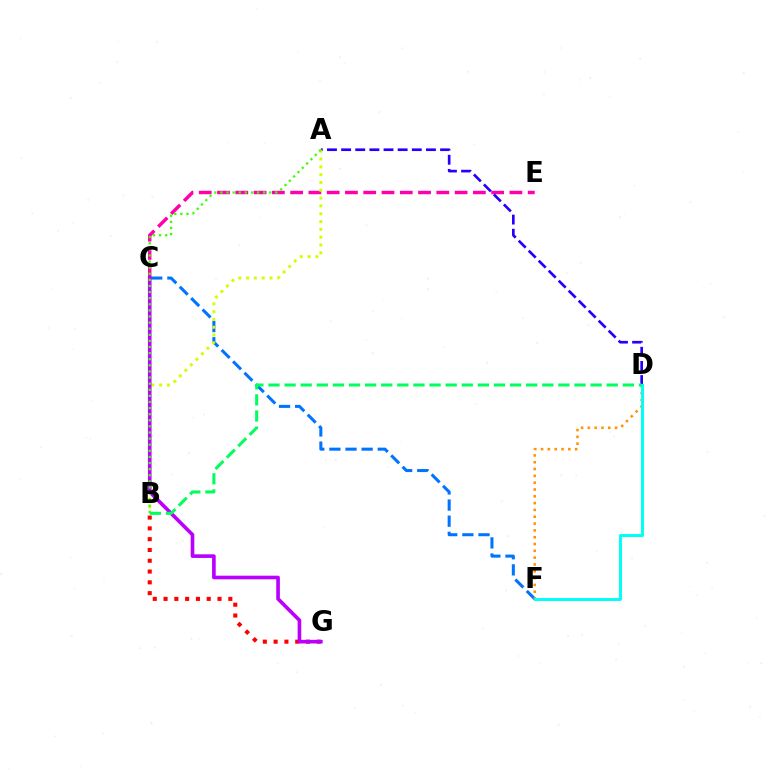{('C', 'E'): [{'color': '#ff00ac', 'line_style': 'dashed', 'thickness': 2.48}], ('C', 'F'): [{'color': '#0074ff', 'line_style': 'dashed', 'thickness': 2.19}], ('A', 'D'): [{'color': '#2500ff', 'line_style': 'dashed', 'thickness': 1.92}], ('D', 'F'): [{'color': '#ff9400', 'line_style': 'dotted', 'thickness': 1.85}, {'color': '#00fff6', 'line_style': 'solid', 'thickness': 2.13}], ('A', 'B'): [{'color': '#d1ff00', 'line_style': 'dotted', 'thickness': 2.12}, {'color': '#3dff00', 'line_style': 'dotted', 'thickness': 1.66}], ('B', 'G'): [{'color': '#ff0000', 'line_style': 'dotted', 'thickness': 2.93}], ('C', 'G'): [{'color': '#b900ff', 'line_style': 'solid', 'thickness': 2.62}], ('B', 'D'): [{'color': '#00ff5c', 'line_style': 'dashed', 'thickness': 2.19}]}